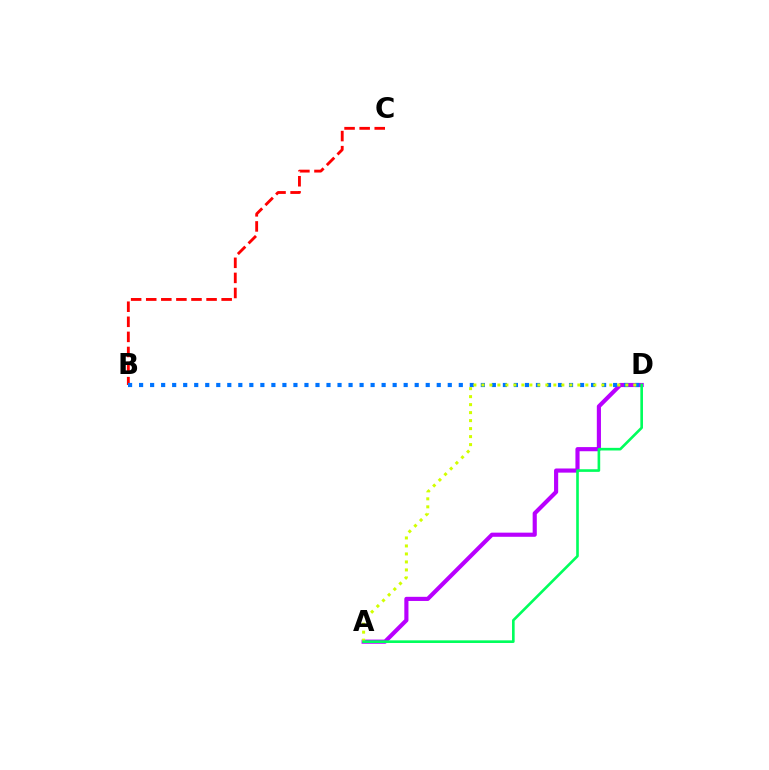{('A', 'D'): [{'color': '#b900ff', 'line_style': 'solid', 'thickness': 2.98}, {'color': '#d1ff00', 'line_style': 'dotted', 'thickness': 2.17}, {'color': '#00ff5c', 'line_style': 'solid', 'thickness': 1.9}], ('B', 'C'): [{'color': '#ff0000', 'line_style': 'dashed', 'thickness': 2.05}], ('B', 'D'): [{'color': '#0074ff', 'line_style': 'dotted', 'thickness': 3.0}]}